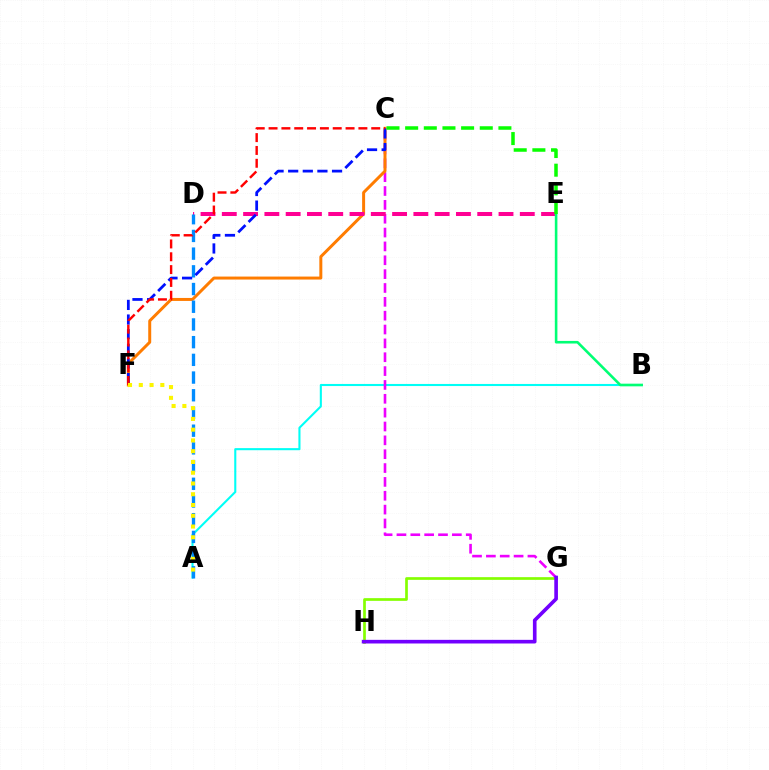{('A', 'B'): [{'color': '#00fff6', 'line_style': 'solid', 'thickness': 1.51}], ('G', 'H'): [{'color': '#84ff00', 'line_style': 'solid', 'thickness': 1.94}, {'color': '#7200ff', 'line_style': 'solid', 'thickness': 2.62}], ('C', 'G'): [{'color': '#ee00ff', 'line_style': 'dashed', 'thickness': 1.88}], ('C', 'F'): [{'color': '#ff7c00', 'line_style': 'solid', 'thickness': 2.15}, {'color': '#0010ff', 'line_style': 'dashed', 'thickness': 1.99}, {'color': '#ff0000', 'line_style': 'dashed', 'thickness': 1.74}], ('D', 'E'): [{'color': '#ff0094', 'line_style': 'dashed', 'thickness': 2.89}], ('B', 'E'): [{'color': '#00ff74', 'line_style': 'solid', 'thickness': 1.87}], ('A', 'D'): [{'color': '#008cff', 'line_style': 'dashed', 'thickness': 2.41}], ('C', 'E'): [{'color': '#08ff00', 'line_style': 'dashed', 'thickness': 2.53}], ('A', 'F'): [{'color': '#fcf500', 'line_style': 'dotted', 'thickness': 2.92}]}